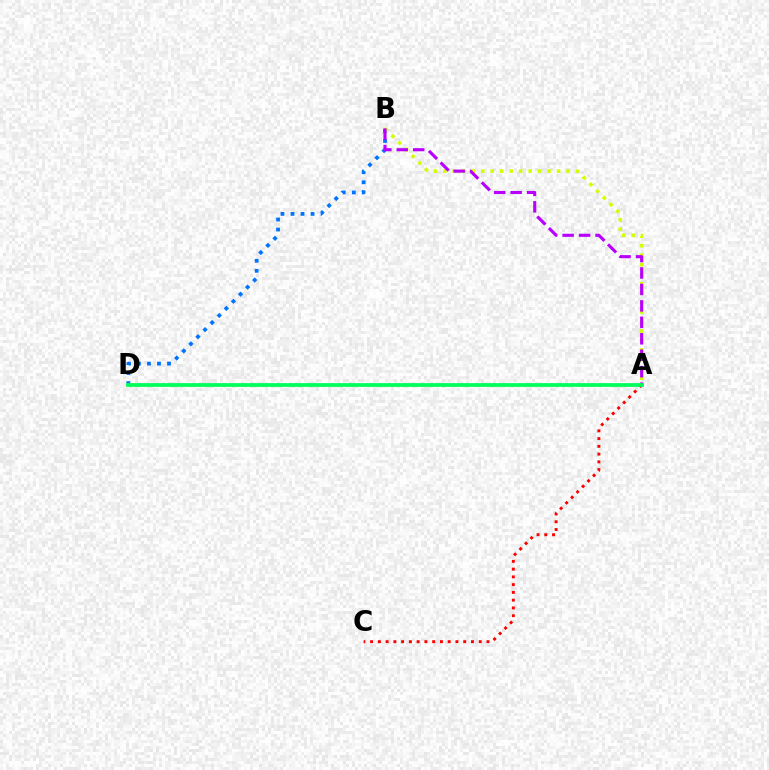{('B', 'D'): [{'color': '#0074ff', 'line_style': 'dotted', 'thickness': 2.72}], ('A', 'B'): [{'color': '#d1ff00', 'line_style': 'dotted', 'thickness': 2.57}, {'color': '#b900ff', 'line_style': 'dashed', 'thickness': 2.23}], ('A', 'C'): [{'color': '#ff0000', 'line_style': 'dotted', 'thickness': 2.11}], ('A', 'D'): [{'color': '#00ff5c', 'line_style': 'solid', 'thickness': 2.72}]}